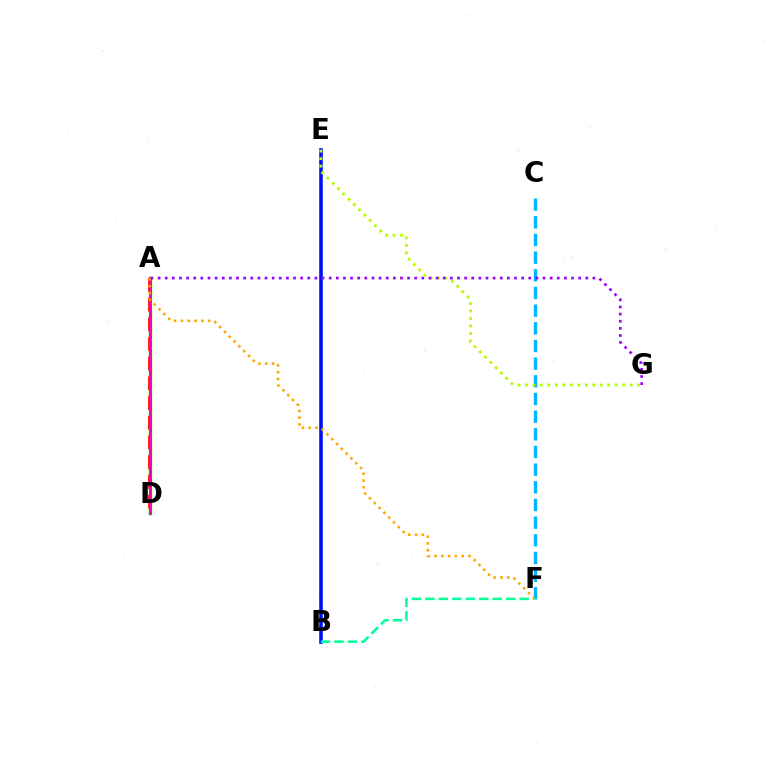{('A', 'D'): [{'color': '#08ff00', 'line_style': 'solid', 'thickness': 2.4}, {'color': '#ff0000', 'line_style': 'dashed', 'thickness': 2.68}, {'color': '#ff00bd', 'line_style': 'solid', 'thickness': 2.17}], ('B', 'E'): [{'color': '#0010ff', 'line_style': 'solid', 'thickness': 2.59}], ('C', 'F'): [{'color': '#00b5ff', 'line_style': 'dashed', 'thickness': 2.4}], ('E', 'G'): [{'color': '#b3ff00', 'line_style': 'dotted', 'thickness': 2.03}], ('A', 'F'): [{'color': '#ffa500', 'line_style': 'dotted', 'thickness': 1.85}], ('A', 'G'): [{'color': '#9b00ff', 'line_style': 'dotted', 'thickness': 1.94}], ('B', 'F'): [{'color': '#00ff9d', 'line_style': 'dashed', 'thickness': 1.83}]}